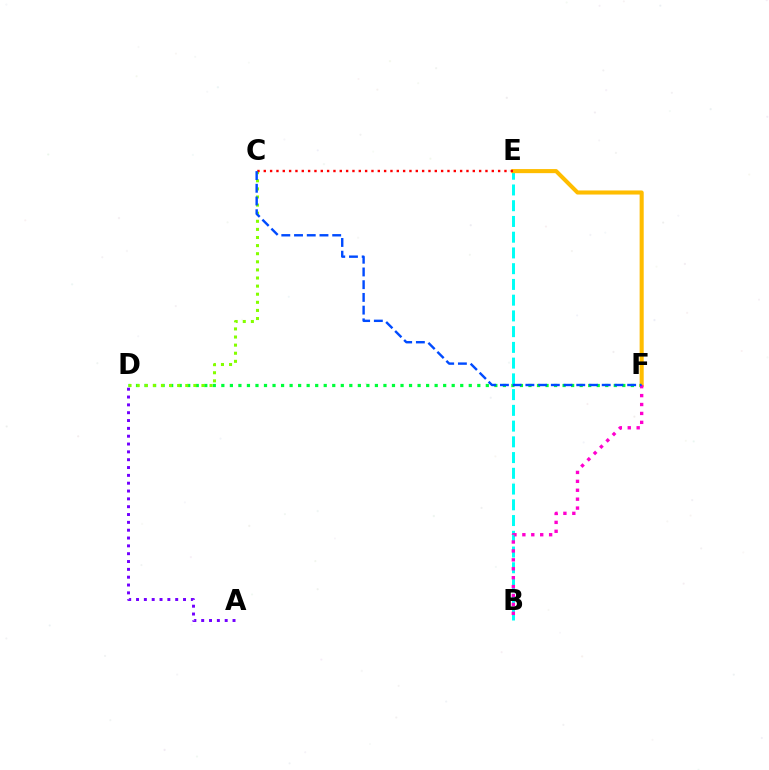{('D', 'F'): [{'color': '#00ff39', 'line_style': 'dotted', 'thickness': 2.32}], ('B', 'E'): [{'color': '#00fff6', 'line_style': 'dashed', 'thickness': 2.14}], ('E', 'F'): [{'color': '#ffbd00', 'line_style': 'solid', 'thickness': 2.94}], ('C', 'D'): [{'color': '#84ff00', 'line_style': 'dotted', 'thickness': 2.2}], ('B', 'F'): [{'color': '#ff00cf', 'line_style': 'dotted', 'thickness': 2.42}], ('A', 'D'): [{'color': '#7200ff', 'line_style': 'dotted', 'thickness': 2.13}], ('C', 'E'): [{'color': '#ff0000', 'line_style': 'dotted', 'thickness': 1.72}], ('C', 'F'): [{'color': '#004bff', 'line_style': 'dashed', 'thickness': 1.73}]}